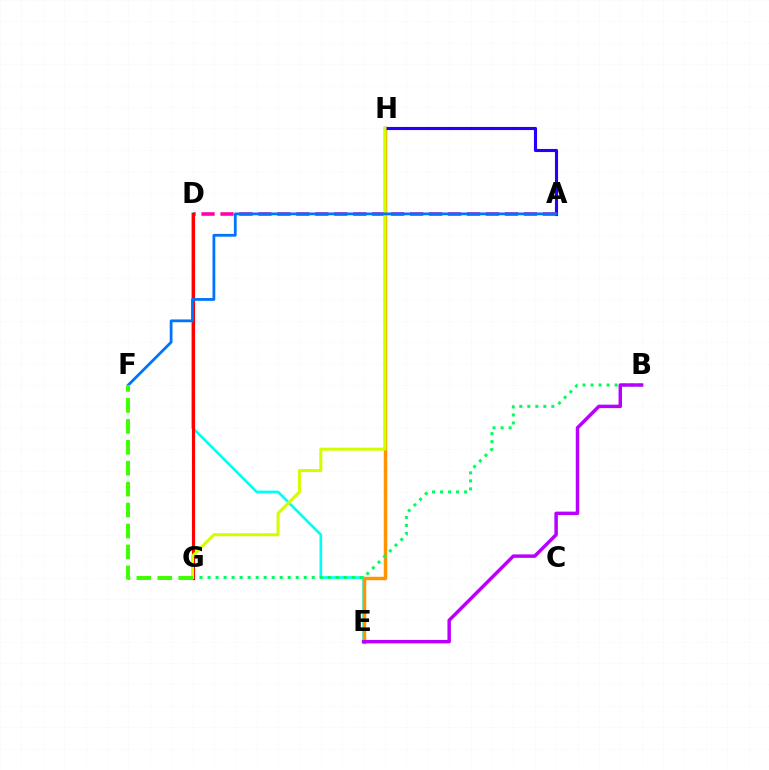{('D', 'E'): [{'color': '#00fff6', 'line_style': 'solid', 'thickness': 1.92}], ('E', 'H'): [{'color': '#ff9400', 'line_style': 'solid', 'thickness': 2.51}], ('B', 'G'): [{'color': '#00ff5c', 'line_style': 'dotted', 'thickness': 2.18}], ('A', 'H'): [{'color': '#2500ff', 'line_style': 'solid', 'thickness': 2.24}], ('A', 'D'): [{'color': '#ff00ac', 'line_style': 'dashed', 'thickness': 2.58}], ('D', 'G'): [{'color': '#ff0000', 'line_style': 'solid', 'thickness': 2.27}], ('G', 'H'): [{'color': '#d1ff00', 'line_style': 'solid', 'thickness': 2.19}], ('B', 'E'): [{'color': '#b900ff', 'line_style': 'solid', 'thickness': 2.49}], ('A', 'F'): [{'color': '#0074ff', 'line_style': 'solid', 'thickness': 2.01}], ('F', 'G'): [{'color': '#3dff00', 'line_style': 'dashed', 'thickness': 2.84}]}